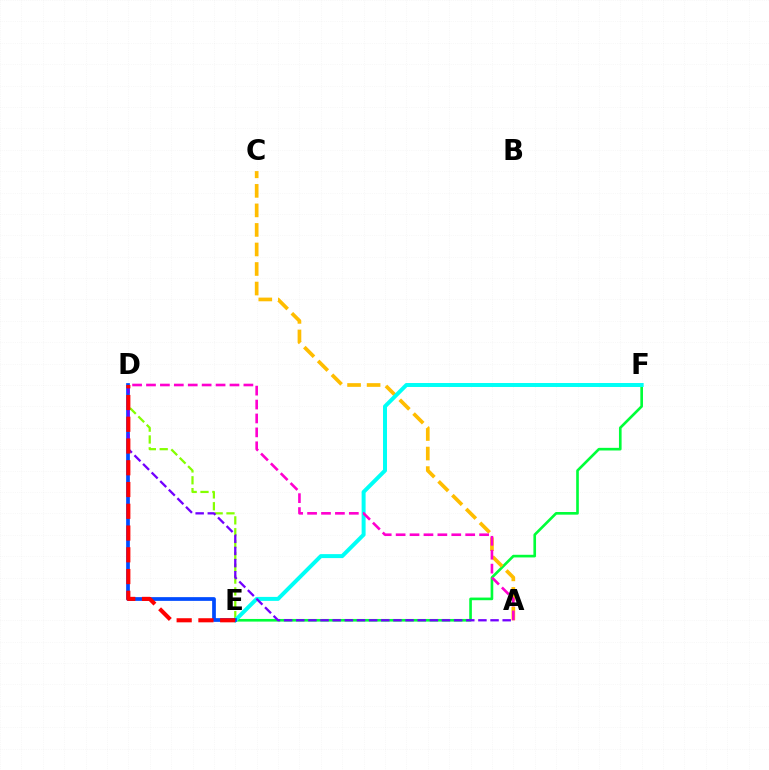{('D', 'E'): [{'color': '#84ff00', 'line_style': 'dashed', 'thickness': 1.61}, {'color': '#004bff', 'line_style': 'solid', 'thickness': 2.68}, {'color': '#ff0000', 'line_style': 'dashed', 'thickness': 2.96}], ('E', 'F'): [{'color': '#00ff39', 'line_style': 'solid', 'thickness': 1.9}, {'color': '#00fff6', 'line_style': 'solid', 'thickness': 2.86}], ('A', 'C'): [{'color': '#ffbd00', 'line_style': 'dashed', 'thickness': 2.65}], ('A', 'D'): [{'color': '#7200ff', 'line_style': 'dashed', 'thickness': 1.65}, {'color': '#ff00cf', 'line_style': 'dashed', 'thickness': 1.89}]}